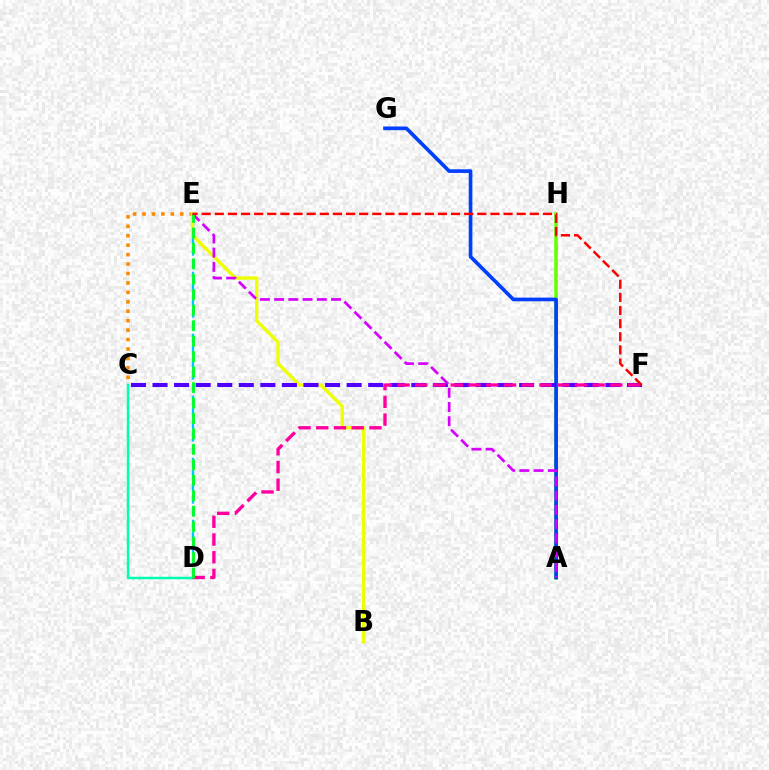{('C', 'E'): [{'color': '#ff8800', 'line_style': 'dotted', 'thickness': 2.56}], ('A', 'H'): [{'color': '#66ff00', 'line_style': 'solid', 'thickness': 2.58}], ('C', 'D'): [{'color': '#00ffaf', 'line_style': 'solid', 'thickness': 1.77}], ('D', 'E'): [{'color': '#00c7ff', 'line_style': 'dashed', 'thickness': 1.68}, {'color': '#00ff27', 'line_style': 'dashed', 'thickness': 2.1}], ('B', 'E'): [{'color': '#eeff00', 'line_style': 'solid', 'thickness': 2.43}], ('A', 'G'): [{'color': '#003fff', 'line_style': 'solid', 'thickness': 2.63}], ('C', 'F'): [{'color': '#4f00ff', 'line_style': 'dashed', 'thickness': 2.93}], ('A', 'E'): [{'color': '#d600ff', 'line_style': 'dashed', 'thickness': 1.93}], ('D', 'F'): [{'color': '#ff00a0', 'line_style': 'dashed', 'thickness': 2.41}], ('E', 'F'): [{'color': '#ff0000', 'line_style': 'dashed', 'thickness': 1.78}]}